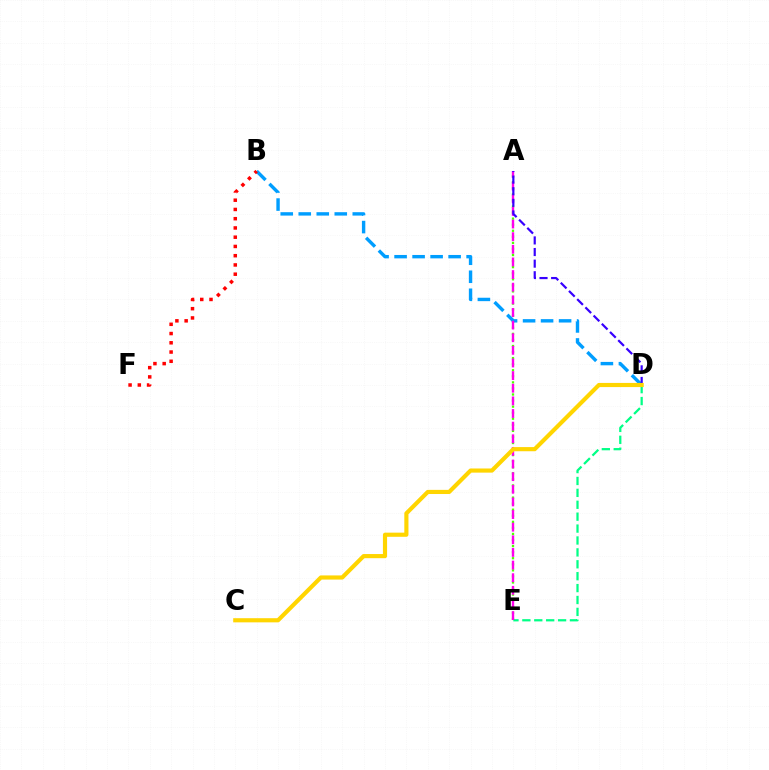{('D', 'E'): [{'color': '#00ff86', 'line_style': 'dashed', 'thickness': 1.62}], ('A', 'E'): [{'color': '#4fff00', 'line_style': 'dotted', 'thickness': 1.65}, {'color': '#ff00ed', 'line_style': 'dashed', 'thickness': 1.72}], ('B', 'D'): [{'color': '#009eff', 'line_style': 'dashed', 'thickness': 2.45}], ('A', 'D'): [{'color': '#3700ff', 'line_style': 'dashed', 'thickness': 1.58}], ('C', 'D'): [{'color': '#ffd500', 'line_style': 'solid', 'thickness': 2.98}], ('B', 'F'): [{'color': '#ff0000', 'line_style': 'dotted', 'thickness': 2.51}]}